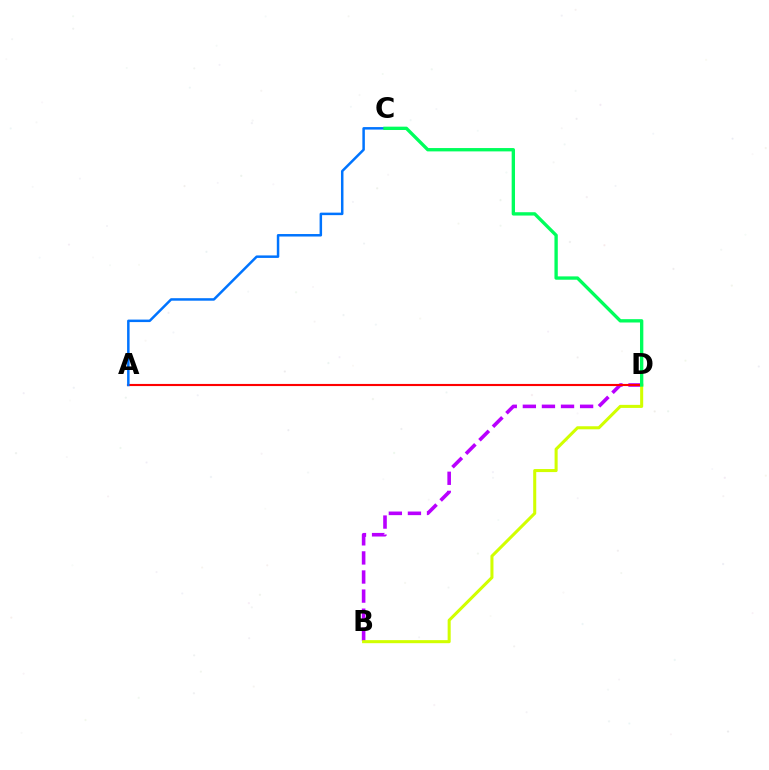{('B', 'D'): [{'color': '#b900ff', 'line_style': 'dashed', 'thickness': 2.59}, {'color': '#d1ff00', 'line_style': 'solid', 'thickness': 2.2}], ('A', 'D'): [{'color': '#ff0000', 'line_style': 'solid', 'thickness': 1.53}], ('A', 'C'): [{'color': '#0074ff', 'line_style': 'solid', 'thickness': 1.8}], ('C', 'D'): [{'color': '#00ff5c', 'line_style': 'solid', 'thickness': 2.4}]}